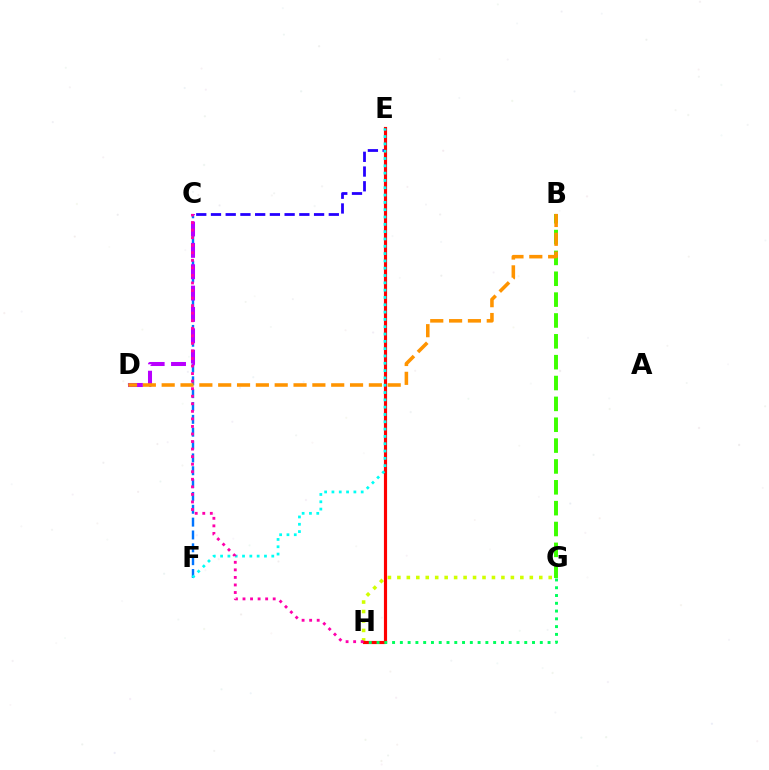{('G', 'H'): [{'color': '#d1ff00', 'line_style': 'dotted', 'thickness': 2.57}, {'color': '#00ff5c', 'line_style': 'dotted', 'thickness': 2.11}], ('C', 'E'): [{'color': '#2500ff', 'line_style': 'dashed', 'thickness': 2.0}], ('C', 'F'): [{'color': '#0074ff', 'line_style': 'dashed', 'thickness': 1.75}], ('C', 'D'): [{'color': '#b900ff', 'line_style': 'dashed', 'thickness': 2.9}], ('B', 'G'): [{'color': '#3dff00', 'line_style': 'dashed', 'thickness': 2.83}], ('E', 'H'): [{'color': '#ff0000', 'line_style': 'solid', 'thickness': 2.26}], ('E', 'F'): [{'color': '#00fff6', 'line_style': 'dotted', 'thickness': 1.99}], ('B', 'D'): [{'color': '#ff9400', 'line_style': 'dashed', 'thickness': 2.56}], ('C', 'H'): [{'color': '#ff00ac', 'line_style': 'dotted', 'thickness': 2.05}]}